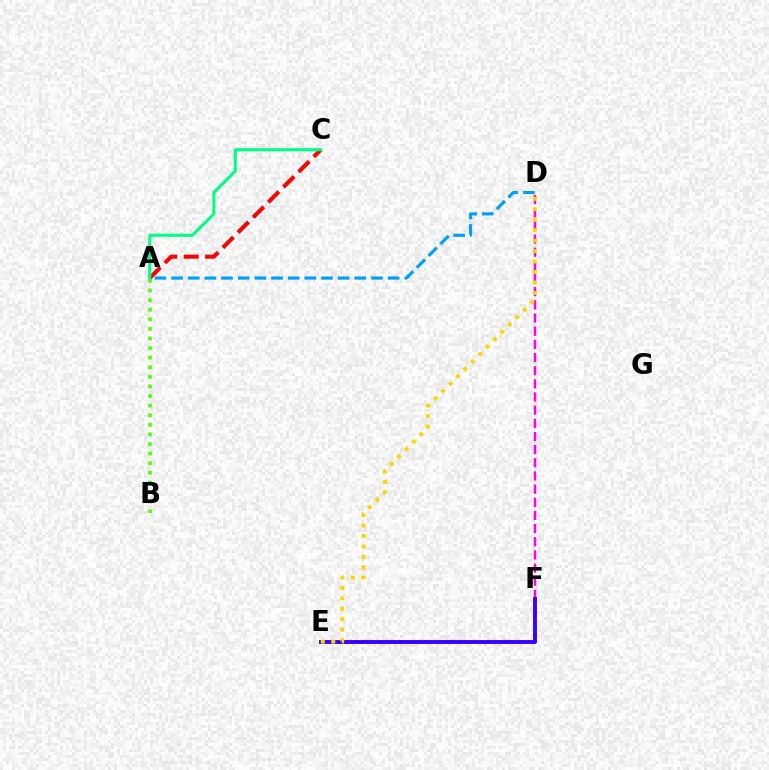{('A', 'D'): [{'color': '#009eff', 'line_style': 'dashed', 'thickness': 2.26}], ('A', 'C'): [{'color': '#ff0000', 'line_style': 'dashed', 'thickness': 2.91}, {'color': '#00ff86', 'line_style': 'solid', 'thickness': 2.22}], ('A', 'B'): [{'color': '#4fff00', 'line_style': 'dotted', 'thickness': 2.61}], ('D', 'F'): [{'color': '#ff00ed', 'line_style': 'dashed', 'thickness': 1.79}], ('E', 'F'): [{'color': '#3700ff', 'line_style': 'solid', 'thickness': 2.8}], ('D', 'E'): [{'color': '#ffd500', 'line_style': 'dotted', 'thickness': 2.84}]}